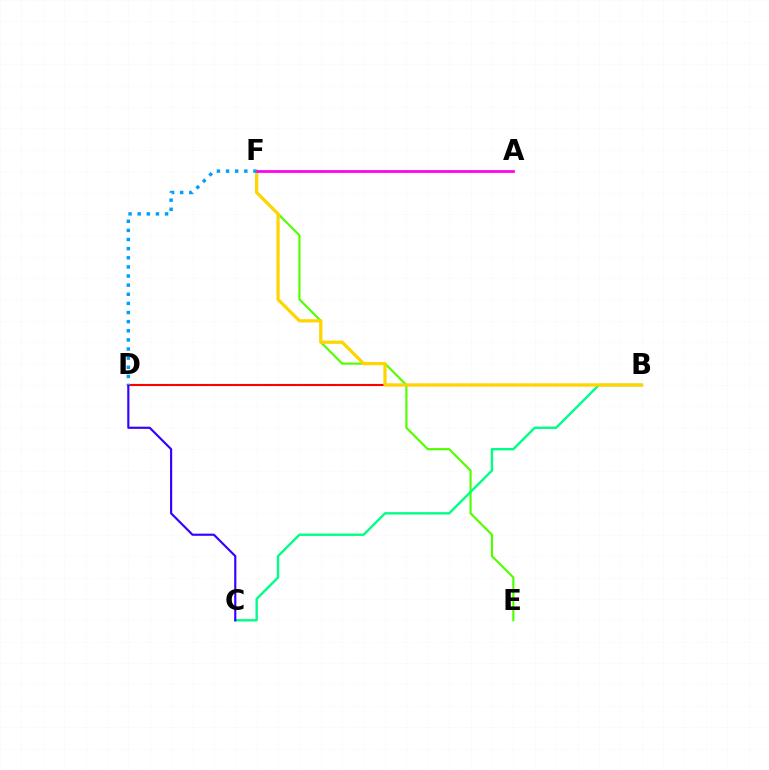{('E', 'F'): [{'color': '#4fff00', 'line_style': 'solid', 'thickness': 1.55}], ('B', 'C'): [{'color': '#00ff86', 'line_style': 'solid', 'thickness': 1.72}], ('B', 'D'): [{'color': '#ff0000', 'line_style': 'solid', 'thickness': 1.51}], ('B', 'F'): [{'color': '#ffd500', 'line_style': 'solid', 'thickness': 2.33}], ('C', 'D'): [{'color': '#3700ff', 'line_style': 'solid', 'thickness': 1.56}], ('A', 'F'): [{'color': '#ff00ed', 'line_style': 'solid', 'thickness': 1.98}], ('D', 'F'): [{'color': '#009eff', 'line_style': 'dotted', 'thickness': 2.48}]}